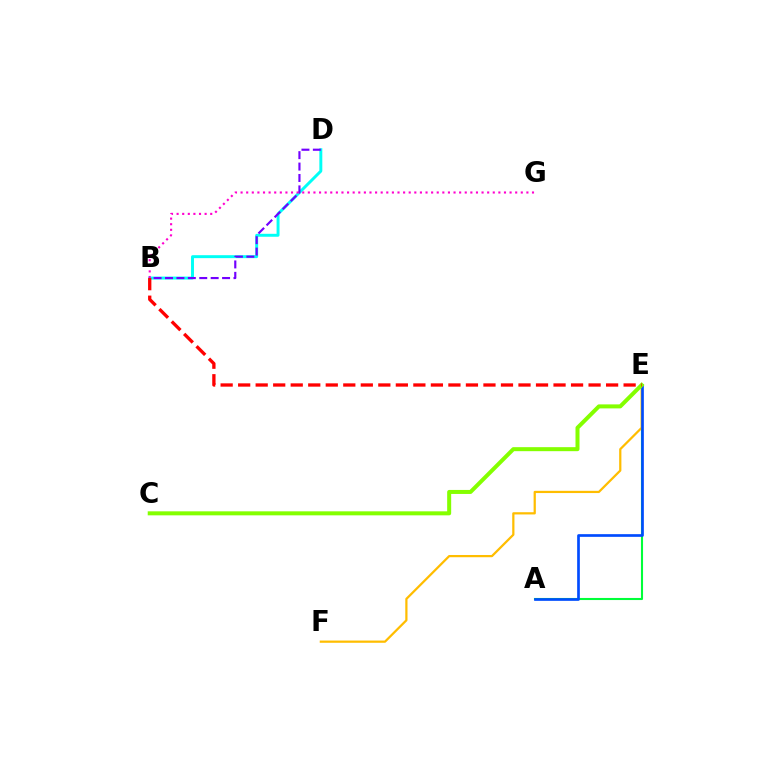{('A', 'E'): [{'color': '#00ff39', 'line_style': 'solid', 'thickness': 1.51}, {'color': '#004bff', 'line_style': 'solid', 'thickness': 1.93}], ('E', 'F'): [{'color': '#ffbd00', 'line_style': 'solid', 'thickness': 1.61}], ('B', 'D'): [{'color': '#00fff6', 'line_style': 'solid', 'thickness': 2.12}, {'color': '#7200ff', 'line_style': 'dashed', 'thickness': 1.55}], ('B', 'G'): [{'color': '#ff00cf', 'line_style': 'dotted', 'thickness': 1.52}], ('C', 'E'): [{'color': '#84ff00', 'line_style': 'solid', 'thickness': 2.88}], ('B', 'E'): [{'color': '#ff0000', 'line_style': 'dashed', 'thickness': 2.38}]}